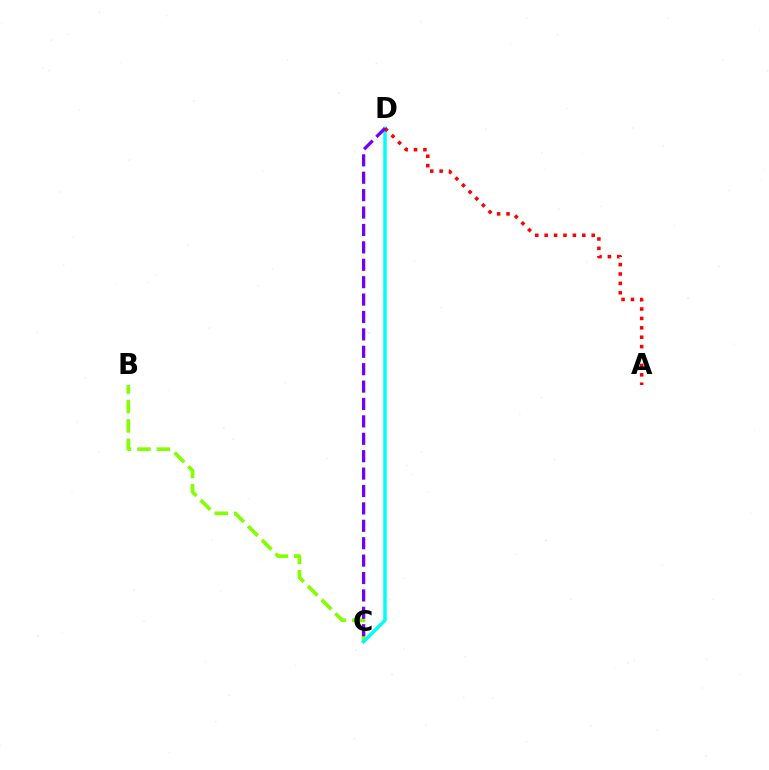{('B', 'C'): [{'color': '#84ff00', 'line_style': 'dashed', 'thickness': 2.64}], ('C', 'D'): [{'color': '#00fff6', 'line_style': 'solid', 'thickness': 2.53}, {'color': '#7200ff', 'line_style': 'dashed', 'thickness': 2.36}], ('A', 'D'): [{'color': '#ff0000', 'line_style': 'dotted', 'thickness': 2.55}]}